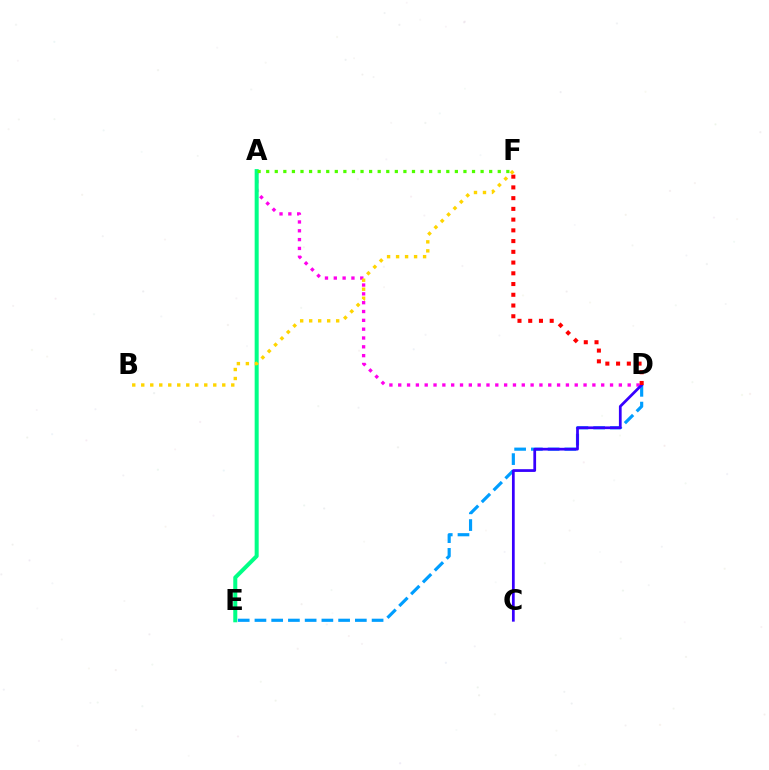{('A', 'D'): [{'color': '#ff00ed', 'line_style': 'dotted', 'thickness': 2.4}], ('D', 'E'): [{'color': '#009eff', 'line_style': 'dashed', 'thickness': 2.27}], ('C', 'D'): [{'color': '#3700ff', 'line_style': 'solid', 'thickness': 1.97}], ('A', 'E'): [{'color': '#00ff86', 'line_style': 'solid', 'thickness': 2.89}], ('D', 'F'): [{'color': '#ff0000', 'line_style': 'dotted', 'thickness': 2.92}], ('B', 'F'): [{'color': '#ffd500', 'line_style': 'dotted', 'thickness': 2.45}], ('A', 'F'): [{'color': '#4fff00', 'line_style': 'dotted', 'thickness': 2.33}]}